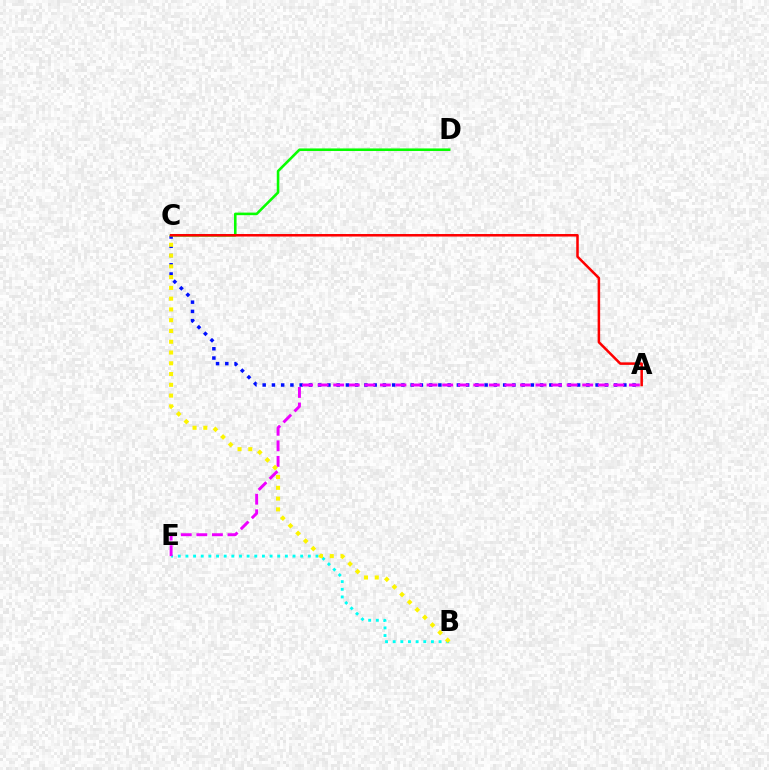{('A', 'C'): [{'color': '#0010ff', 'line_style': 'dotted', 'thickness': 2.51}, {'color': '#ff0000', 'line_style': 'solid', 'thickness': 1.82}], ('B', 'E'): [{'color': '#00fff6', 'line_style': 'dotted', 'thickness': 2.08}], ('C', 'D'): [{'color': '#08ff00', 'line_style': 'solid', 'thickness': 1.86}], ('A', 'E'): [{'color': '#ee00ff', 'line_style': 'dashed', 'thickness': 2.11}], ('B', 'C'): [{'color': '#fcf500', 'line_style': 'dotted', 'thickness': 2.93}]}